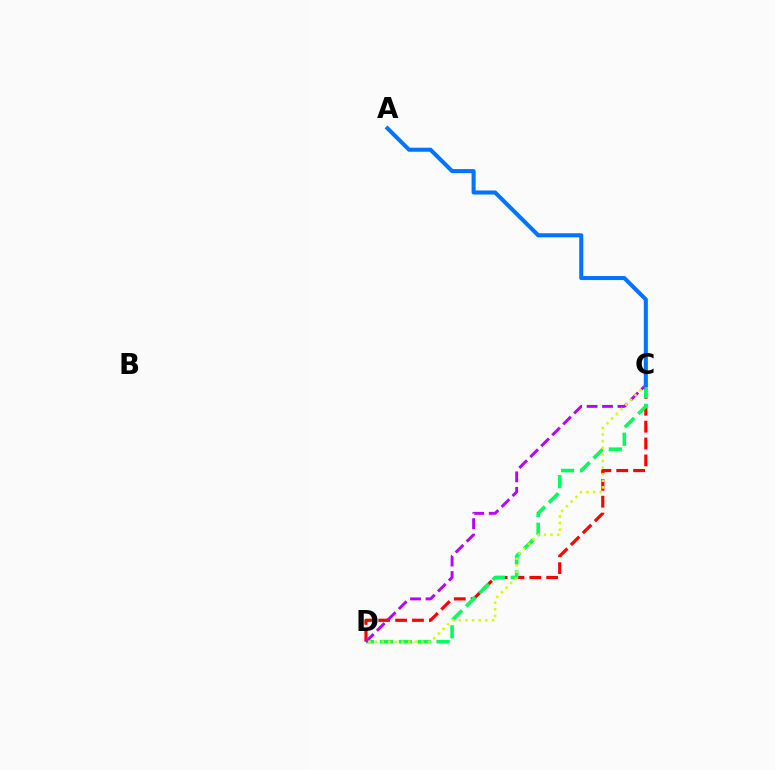{('C', 'D'): [{'color': '#ff0000', 'line_style': 'dashed', 'thickness': 2.29}, {'color': '#00ff5c', 'line_style': 'dashed', 'thickness': 2.56}, {'color': '#b900ff', 'line_style': 'dashed', 'thickness': 2.1}, {'color': '#d1ff00', 'line_style': 'dotted', 'thickness': 1.8}], ('A', 'C'): [{'color': '#0074ff', 'line_style': 'solid', 'thickness': 2.92}]}